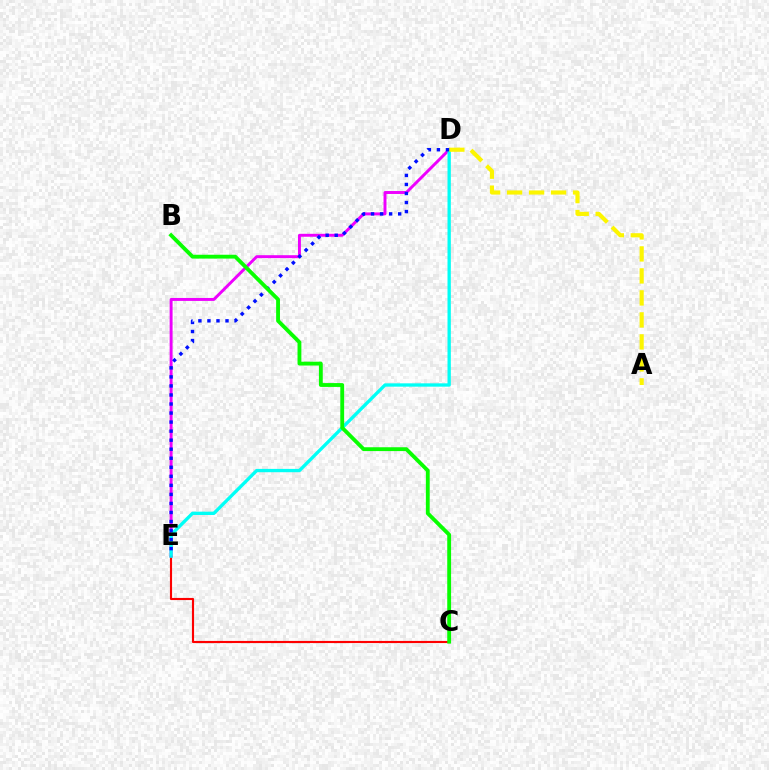{('D', 'E'): [{'color': '#ee00ff', 'line_style': 'solid', 'thickness': 2.12}, {'color': '#00fff6', 'line_style': 'solid', 'thickness': 2.39}, {'color': '#0010ff', 'line_style': 'dotted', 'thickness': 2.46}], ('C', 'E'): [{'color': '#ff0000', 'line_style': 'solid', 'thickness': 1.54}], ('A', 'D'): [{'color': '#fcf500', 'line_style': 'dashed', 'thickness': 2.99}], ('B', 'C'): [{'color': '#08ff00', 'line_style': 'solid', 'thickness': 2.76}]}